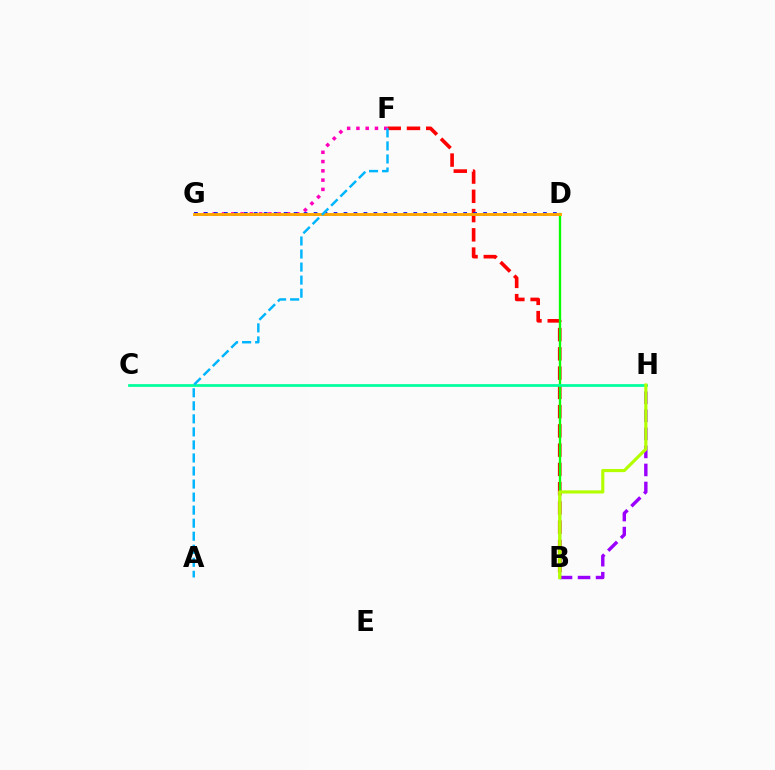{('B', 'F'): [{'color': '#ff0000', 'line_style': 'dashed', 'thickness': 2.62}], ('B', 'H'): [{'color': '#9b00ff', 'line_style': 'dashed', 'thickness': 2.45}, {'color': '#b3ff00', 'line_style': 'solid', 'thickness': 2.26}], ('B', 'D'): [{'color': '#08ff00', 'line_style': 'solid', 'thickness': 1.68}], ('F', 'G'): [{'color': '#ff00bd', 'line_style': 'dotted', 'thickness': 2.52}], ('D', 'G'): [{'color': '#0010ff', 'line_style': 'dotted', 'thickness': 2.71}, {'color': '#ffa500', 'line_style': 'solid', 'thickness': 2.09}], ('C', 'H'): [{'color': '#00ff9d', 'line_style': 'solid', 'thickness': 1.97}], ('A', 'F'): [{'color': '#00b5ff', 'line_style': 'dashed', 'thickness': 1.77}]}